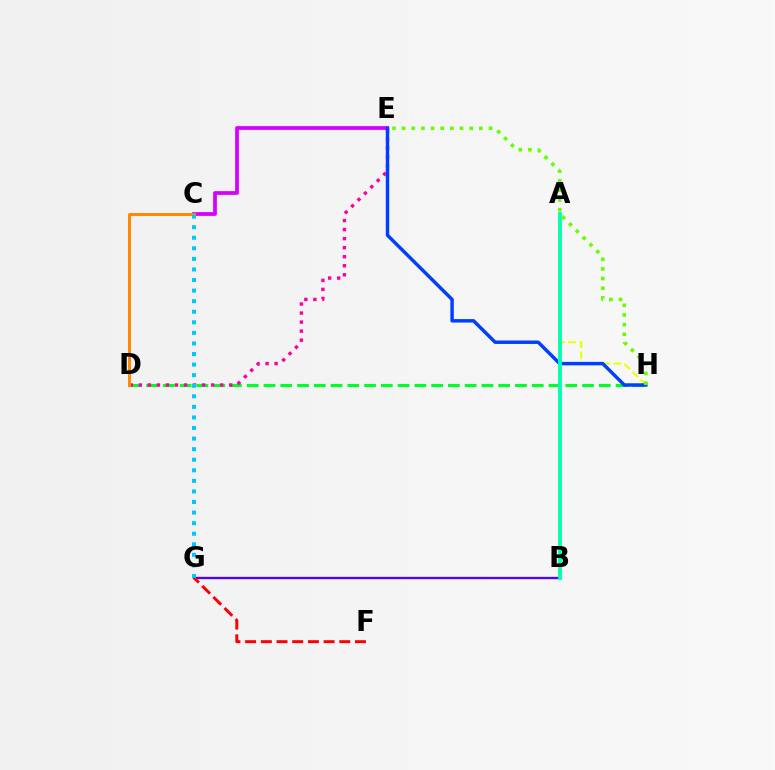{('D', 'H'): [{'color': '#00ff27', 'line_style': 'dashed', 'thickness': 2.28}], ('B', 'G'): [{'color': '#4f00ff', 'line_style': 'solid', 'thickness': 1.67}], ('C', 'E'): [{'color': '#d600ff', 'line_style': 'solid', 'thickness': 2.71}], ('A', 'H'): [{'color': '#eeff00', 'line_style': 'dashed', 'thickness': 1.51}], ('D', 'E'): [{'color': '#ff00a0', 'line_style': 'dotted', 'thickness': 2.46}], ('C', 'D'): [{'color': '#ff8800', 'line_style': 'solid', 'thickness': 2.13}], ('E', 'H'): [{'color': '#003fff', 'line_style': 'solid', 'thickness': 2.48}, {'color': '#66ff00', 'line_style': 'dotted', 'thickness': 2.62}], ('F', 'G'): [{'color': '#ff0000', 'line_style': 'dashed', 'thickness': 2.13}], ('A', 'B'): [{'color': '#00ffaf', 'line_style': 'solid', 'thickness': 2.73}], ('C', 'G'): [{'color': '#00c7ff', 'line_style': 'dotted', 'thickness': 2.87}]}